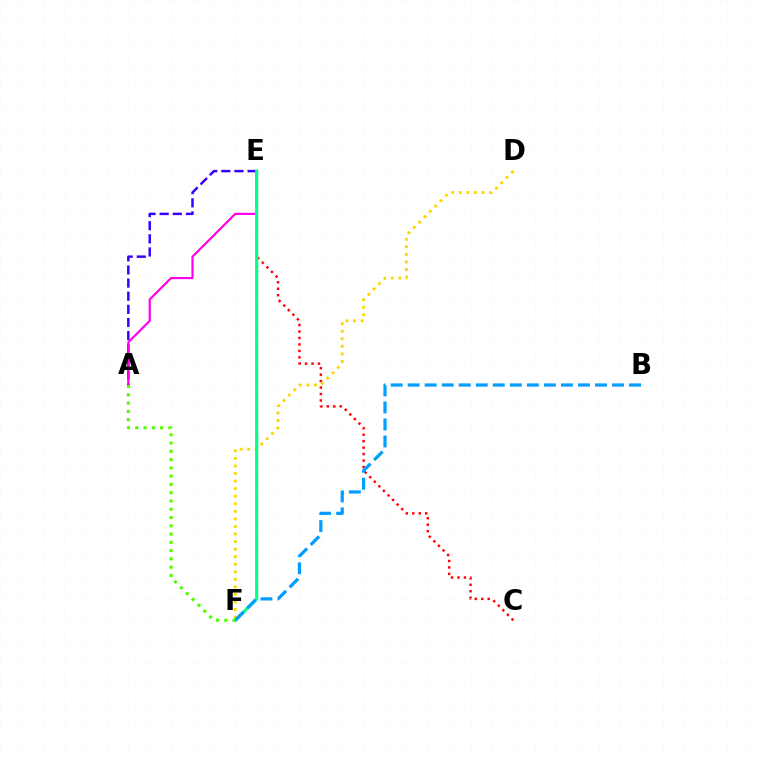{('A', 'E'): [{'color': '#3700ff', 'line_style': 'dashed', 'thickness': 1.78}, {'color': '#ff00ed', 'line_style': 'solid', 'thickness': 1.57}], ('C', 'E'): [{'color': '#ff0000', 'line_style': 'dotted', 'thickness': 1.75}], ('D', 'F'): [{'color': '#ffd500', 'line_style': 'dotted', 'thickness': 2.05}], ('E', 'F'): [{'color': '#00ff86', 'line_style': 'solid', 'thickness': 2.26}], ('B', 'F'): [{'color': '#009eff', 'line_style': 'dashed', 'thickness': 2.31}], ('A', 'F'): [{'color': '#4fff00', 'line_style': 'dotted', 'thickness': 2.25}]}